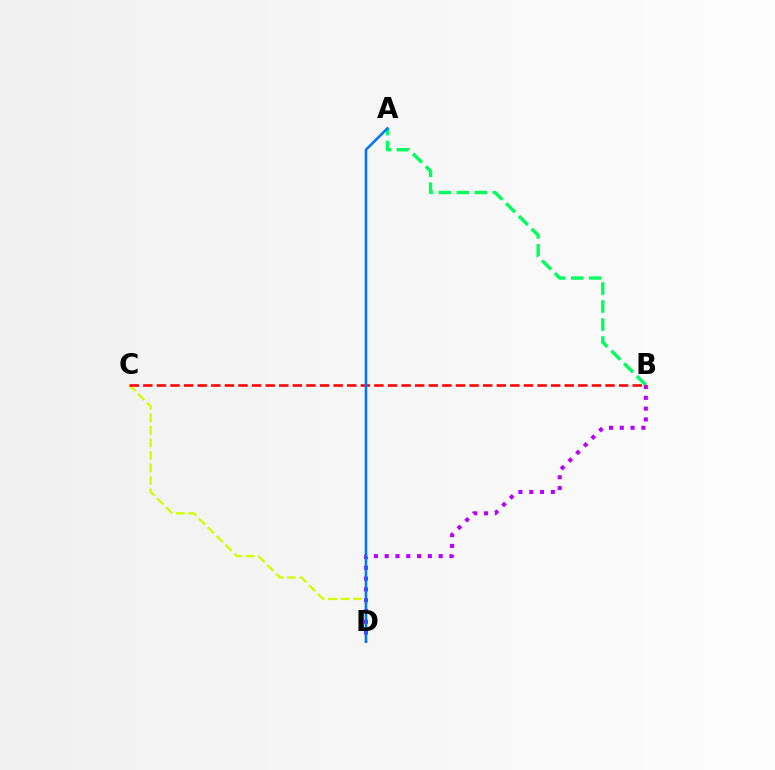{('A', 'B'): [{'color': '#00ff5c', 'line_style': 'dashed', 'thickness': 2.45}], ('C', 'D'): [{'color': '#d1ff00', 'line_style': 'dashed', 'thickness': 1.7}], ('B', 'D'): [{'color': '#b900ff', 'line_style': 'dotted', 'thickness': 2.93}], ('B', 'C'): [{'color': '#ff0000', 'line_style': 'dashed', 'thickness': 1.85}], ('A', 'D'): [{'color': '#0074ff', 'line_style': 'solid', 'thickness': 1.83}]}